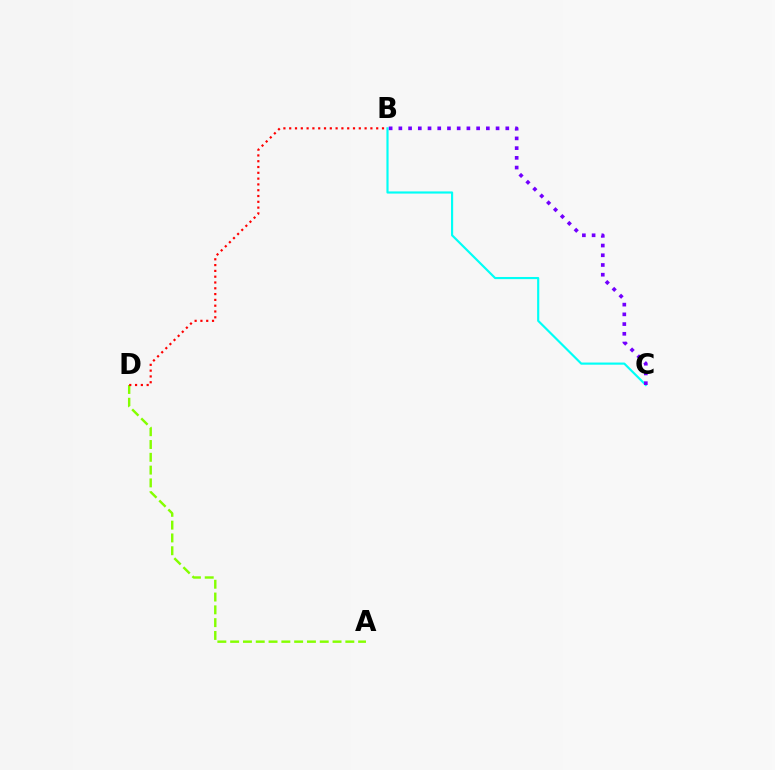{('A', 'D'): [{'color': '#84ff00', 'line_style': 'dashed', 'thickness': 1.74}], ('B', 'C'): [{'color': '#00fff6', 'line_style': 'solid', 'thickness': 1.55}, {'color': '#7200ff', 'line_style': 'dotted', 'thickness': 2.64}], ('B', 'D'): [{'color': '#ff0000', 'line_style': 'dotted', 'thickness': 1.58}]}